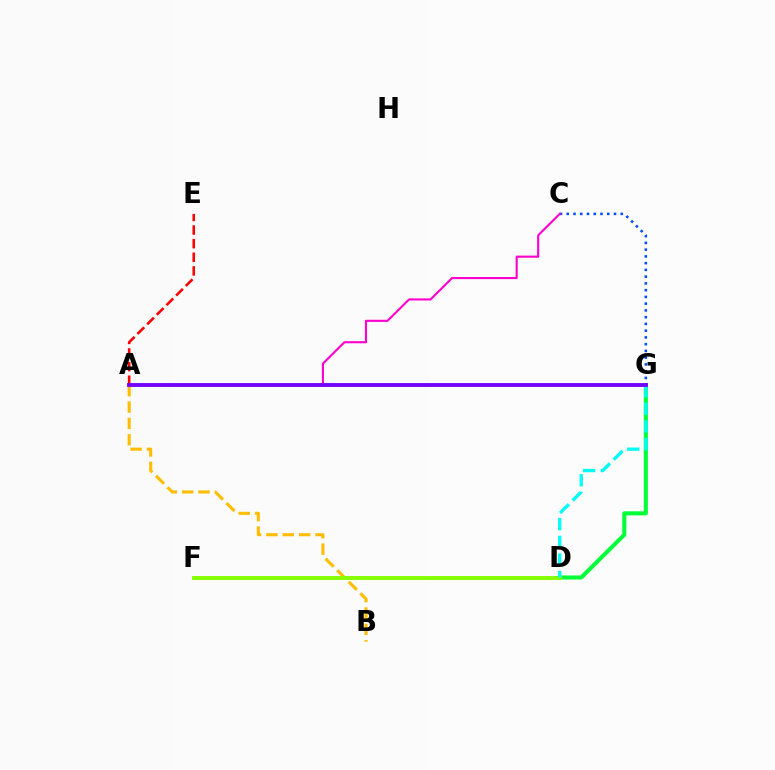{('A', 'B'): [{'color': '#ffbd00', 'line_style': 'dashed', 'thickness': 2.22}], ('D', 'G'): [{'color': '#00ff39', 'line_style': 'solid', 'thickness': 2.93}, {'color': '#00fff6', 'line_style': 'dashed', 'thickness': 2.4}], ('D', 'F'): [{'color': '#84ff00', 'line_style': 'solid', 'thickness': 2.78}], ('C', 'G'): [{'color': '#004bff', 'line_style': 'dotted', 'thickness': 1.83}], ('A', 'C'): [{'color': '#ff00cf', 'line_style': 'solid', 'thickness': 1.53}], ('A', 'E'): [{'color': '#ff0000', 'line_style': 'dashed', 'thickness': 1.85}], ('A', 'G'): [{'color': '#7200ff', 'line_style': 'solid', 'thickness': 2.77}]}